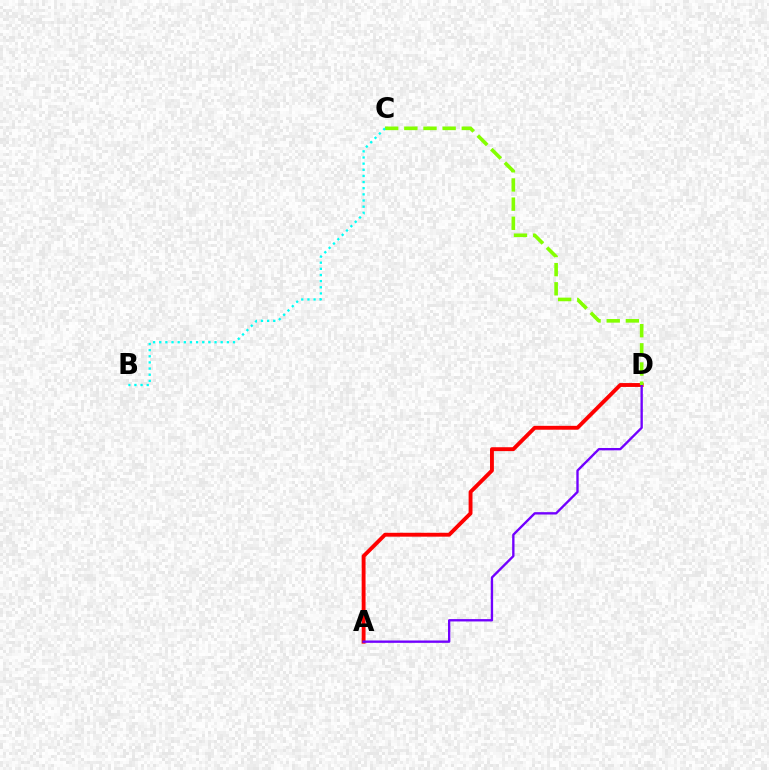{('A', 'D'): [{'color': '#ff0000', 'line_style': 'solid', 'thickness': 2.79}, {'color': '#7200ff', 'line_style': 'solid', 'thickness': 1.69}], ('C', 'D'): [{'color': '#84ff00', 'line_style': 'dashed', 'thickness': 2.6}], ('B', 'C'): [{'color': '#00fff6', 'line_style': 'dotted', 'thickness': 1.67}]}